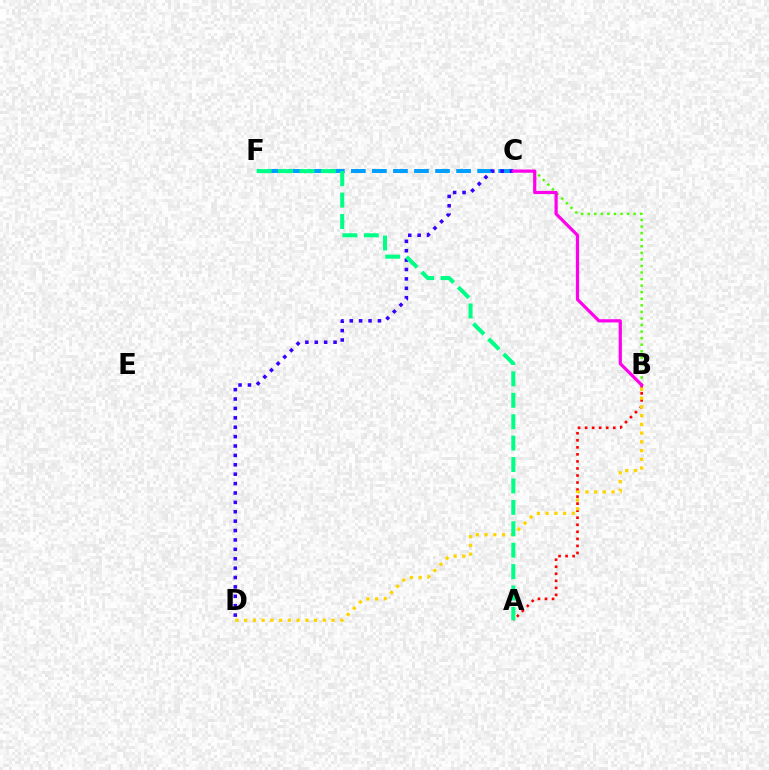{('A', 'B'): [{'color': '#ff0000', 'line_style': 'dotted', 'thickness': 1.91}], ('C', 'F'): [{'color': '#009eff', 'line_style': 'dashed', 'thickness': 2.86}], ('B', 'C'): [{'color': '#4fff00', 'line_style': 'dotted', 'thickness': 1.78}, {'color': '#ff00ed', 'line_style': 'solid', 'thickness': 2.31}], ('B', 'D'): [{'color': '#ffd500', 'line_style': 'dotted', 'thickness': 2.37}], ('C', 'D'): [{'color': '#3700ff', 'line_style': 'dotted', 'thickness': 2.55}], ('A', 'F'): [{'color': '#00ff86', 'line_style': 'dashed', 'thickness': 2.91}]}